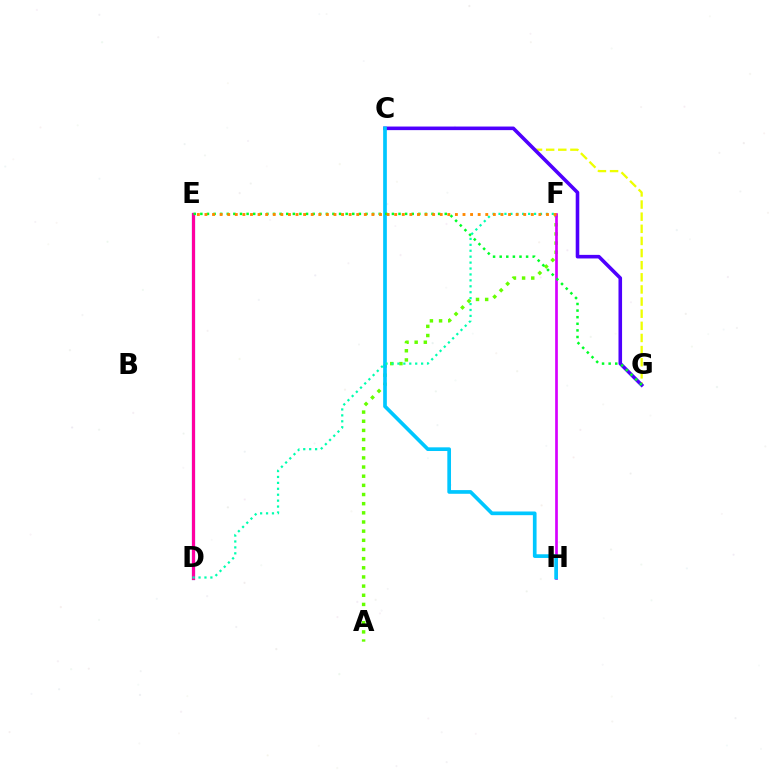{('D', 'E'): [{'color': '#003fff', 'line_style': 'solid', 'thickness': 2.24}, {'color': '#ff0000', 'line_style': 'dashed', 'thickness': 2.07}, {'color': '#ff00a0', 'line_style': 'solid', 'thickness': 2.25}], ('C', 'G'): [{'color': '#eeff00', 'line_style': 'dashed', 'thickness': 1.65}, {'color': '#4f00ff', 'line_style': 'solid', 'thickness': 2.58}], ('A', 'F'): [{'color': '#66ff00', 'line_style': 'dotted', 'thickness': 2.49}], ('F', 'H'): [{'color': '#d600ff', 'line_style': 'solid', 'thickness': 1.93}], ('C', 'H'): [{'color': '#00c7ff', 'line_style': 'solid', 'thickness': 2.65}], ('E', 'G'): [{'color': '#00ff27', 'line_style': 'dotted', 'thickness': 1.79}], ('D', 'F'): [{'color': '#00ffaf', 'line_style': 'dotted', 'thickness': 1.61}], ('E', 'F'): [{'color': '#ff8800', 'line_style': 'dotted', 'thickness': 2.06}]}